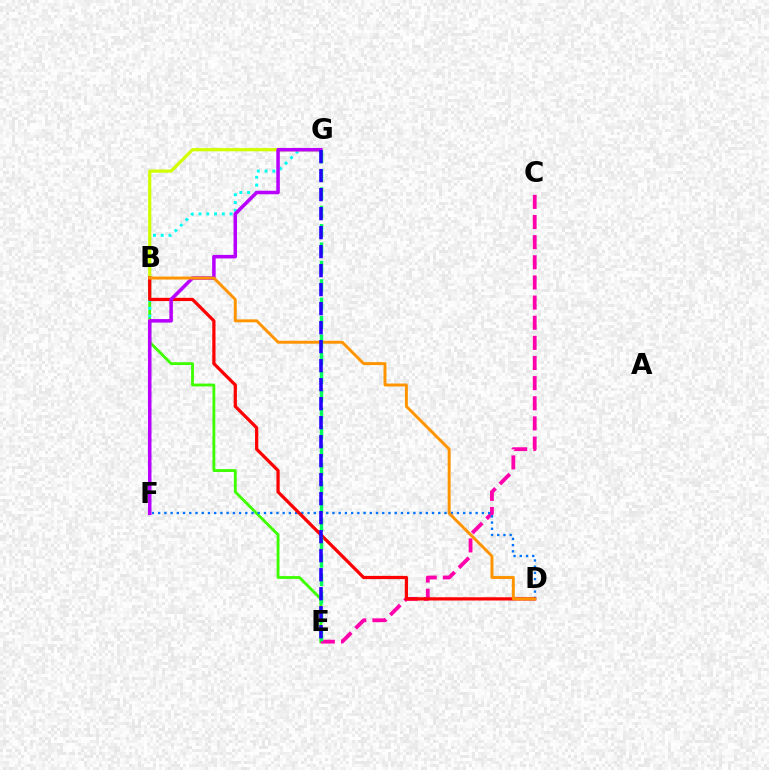{('B', 'E'): [{'color': '#3dff00', 'line_style': 'solid', 'thickness': 2.04}], ('C', 'E'): [{'color': '#ff00ac', 'line_style': 'dashed', 'thickness': 2.74}], ('F', 'G'): [{'color': '#00fff6', 'line_style': 'dotted', 'thickness': 2.11}, {'color': '#b900ff', 'line_style': 'solid', 'thickness': 2.53}], ('D', 'F'): [{'color': '#0074ff', 'line_style': 'dotted', 'thickness': 1.69}], ('B', 'G'): [{'color': '#d1ff00', 'line_style': 'solid', 'thickness': 2.3}], ('B', 'D'): [{'color': '#ff0000', 'line_style': 'solid', 'thickness': 2.33}, {'color': '#ff9400', 'line_style': 'solid', 'thickness': 2.11}], ('E', 'G'): [{'color': '#00ff5c', 'line_style': 'dashed', 'thickness': 2.5}, {'color': '#2500ff', 'line_style': 'dashed', 'thickness': 2.58}]}